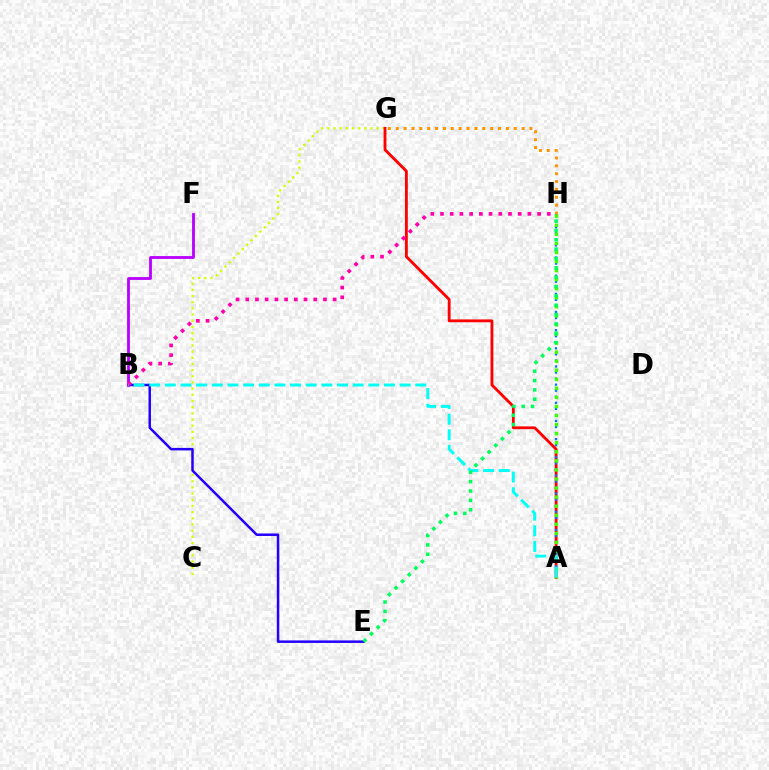{('C', 'G'): [{'color': '#d1ff00', 'line_style': 'dotted', 'thickness': 1.68}], ('A', 'G'): [{'color': '#ff0000', 'line_style': 'solid', 'thickness': 2.03}], ('A', 'H'): [{'color': '#0074ff', 'line_style': 'dotted', 'thickness': 1.64}, {'color': '#3dff00', 'line_style': 'dotted', 'thickness': 2.46}], ('G', 'H'): [{'color': '#ff9400', 'line_style': 'dotted', 'thickness': 2.14}], ('B', 'E'): [{'color': '#2500ff', 'line_style': 'solid', 'thickness': 1.8}], ('B', 'F'): [{'color': '#b900ff', 'line_style': 'solid', 'thickness': 2.03}], ('B', 'H'): [{'color': '#ff00ac', 'line_style': 'dotted', 'thickness': 2.64}], ('A', 'B'): [{'color': '#00fff6', 'line_style': 'dashed', 'thickness': 2.13}], ('E', 'H'): [{'color': '#00ff5c', 'line_style': 'dotted', 'thickness': 2.54}]}